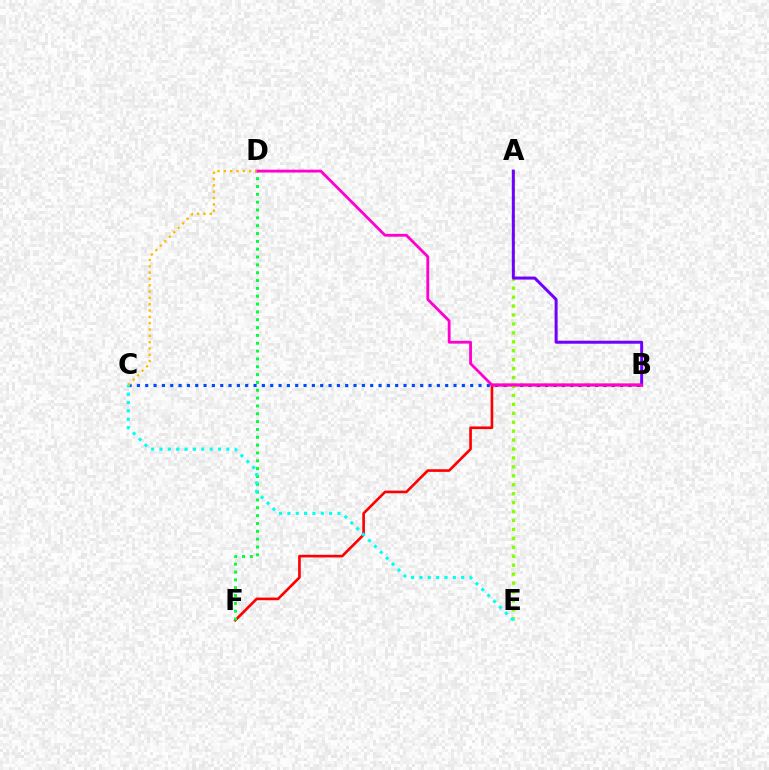{('B', 'C'): [{'color': '#004bff', 'line_style': 'dotted', 'thickness': 2.26}], ('B', 'F'): [{'color': '#ff0000', 'line_style': 'solid', 'thickness': 1.91}], ('A', 'E'): [{'color': '#84ff00', 'line_style': 'dotted', 'thickness': 2.43}], ('D', 'F'): [{'color': '#00ff39', 'line_style': 'dotted', 'thickness': 2.13}], ('A', 'B'): [{'color': '#7200ff', 'line_style': 'solid', 'thickness': 2.17}], ('B', 'D'): [{'color': '#ff00cf', 'line_style': 'solid', 'thickness': 2.03}], ('C', 'E'): [{'color': '#00fff6', 'line_style': 'dotted', 'thickness': 2.27}], ('C', 'D'): [{'color': '#ffbd00', 'line_style': 'dotted', 'thickness': 1.72}]}